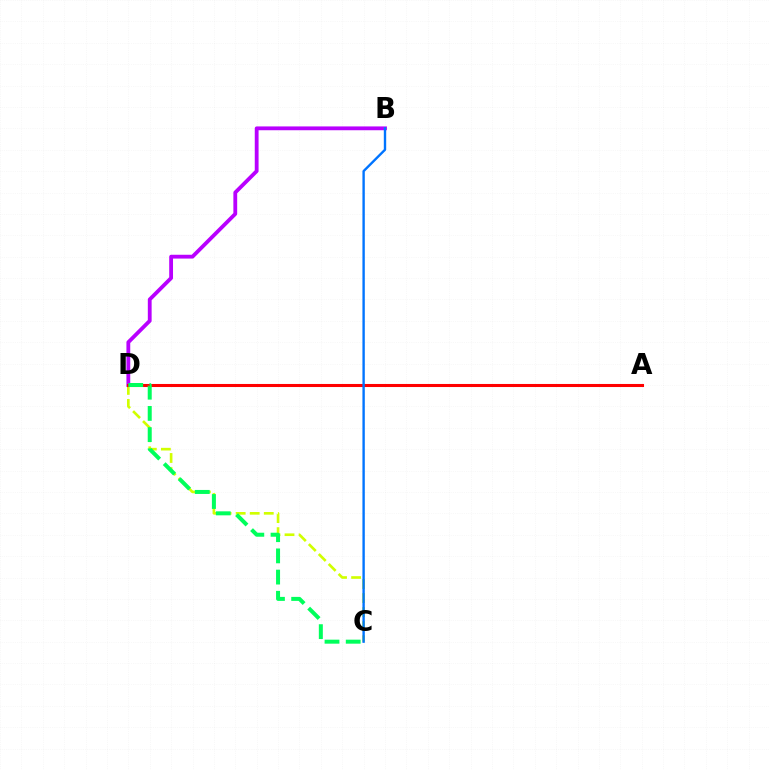{('C', 'D'): [{'color': '#d1ff00', 'line_style': 'dashed', 'thickness': 1.91}, {'color': '#00ff5c', 'line_style': 'dashed', 'thickness': 2.88}], ('B', 'D'): [{'color': '#b900ff', 'line_style': 'solid', 'thickness': 2.75}], ('A', 'D'): [{'color': '#ff0000', 'line_style': 'solid', 'thickness': 2.2}], ('B', 'C'): [{'color': '#0074ff', 'line_style': 'solid', 'thickness': 1.71}]}